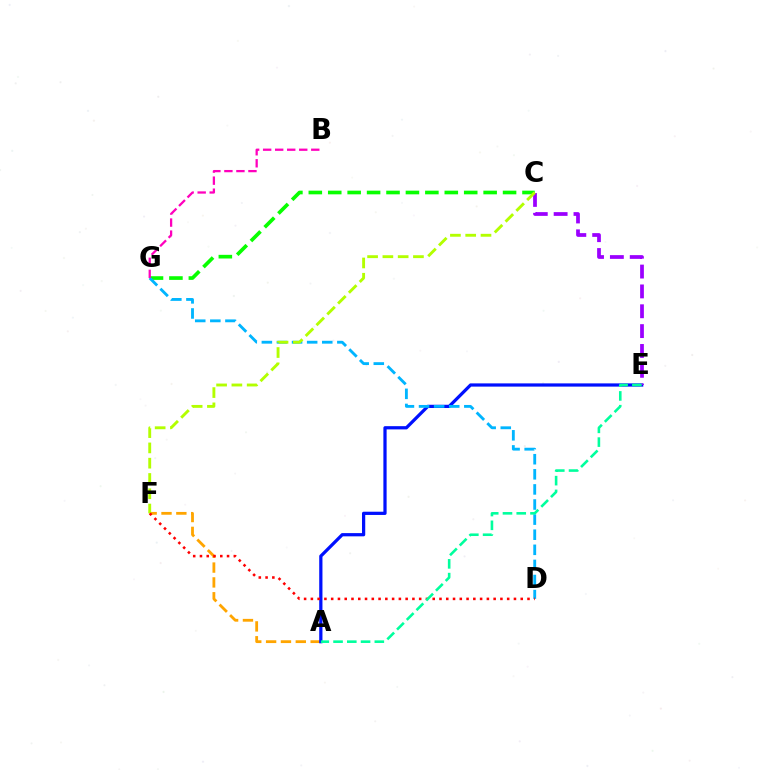{('C', 'G'): [{'color': '#08ff00', 'line_style': 'dashed', 'thickness': 2.64}], ('A', 'F'): [{'color': '#ffa500', 'line_style': 'dashed', 'thickness': 2.02}], ('A', 'E'): [{'color': '#0010ff', 'line_style': 'solid', 'thickness': 2.33}, {'color': '#00ff9d', 'line_style': 'dashed', 'thickness': 1.87}], ('C', 'E'): [{'color': '#9b00ff', 'line_style': 'dashed', 'thickness': 2.7}], ('D', 'G'): [{'color': '#00b5ff', 'line_style': 'dashed', 'thickness': 2.05}], ('C', 'F'): [{'color': '#b3ff00', 'line_style': 'dashed', 'thickness': 2.08}], ('D', 'F'): [{'color': '#ff0000', 'line_style': 'dotted', 'thickness': 1.84}], ('B', 'G'): [{'color': '#ff00bd', 'line_style': 'dashed', 'thickness': 1.63}]}